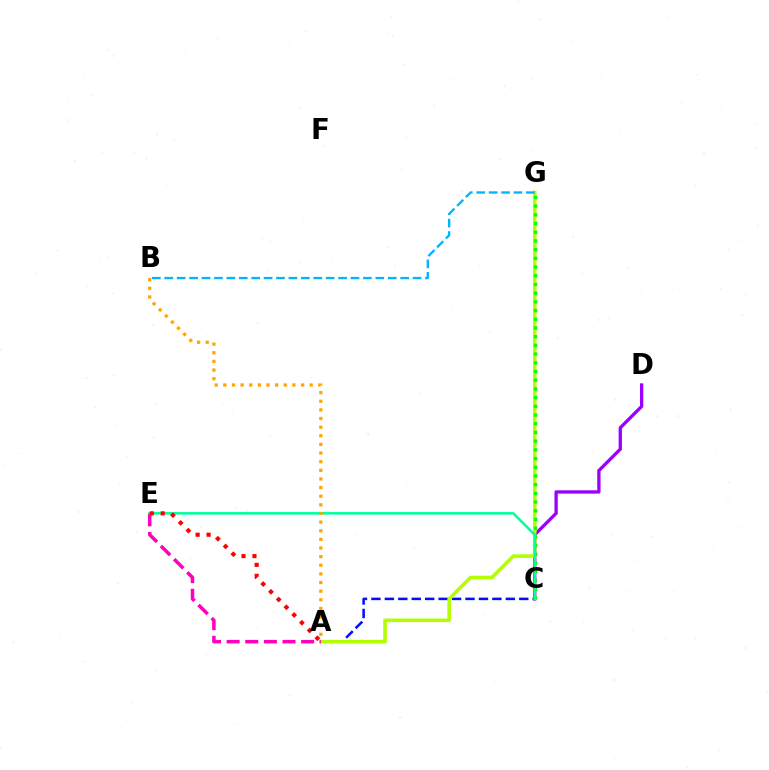{('A', 'C'): [{'color': '#0010ff', 'line_style': 'dashed', 'thickness': 1.83}], ('C', 'D'): [{'color': '#9b00ff', 'line_style': 'solid', 'thickness': 2.38}], ('A', 'G'): [{'color': '#b3ff00', 'line_style': 'solid', 'thickness': 2.59}], ('A', 'E'): [{'color': '#ff00bd', 'line_style': 'dashed', 'thickness': 2.53}, {'color': '#ff0000', 'line_style': 'dotted', 'thickness': 2.97}], ('C', 'G'): [{'color': '#08ff00', 'line_style': 'dotted', 'thickness': 2.37}], ('C', 'E'): [{'color': '#00ff9d', 'line_style': 'solid', 'thickness': 1.85}], ('A', 'B'): [{'color': '#ffa500', 'line_style': 'dotted', 'thickness': 2.35}], ('B', 'G'): [{'color': '#00b5ff', 'line_style': 'dashed', 'thickness': 1.69}]}